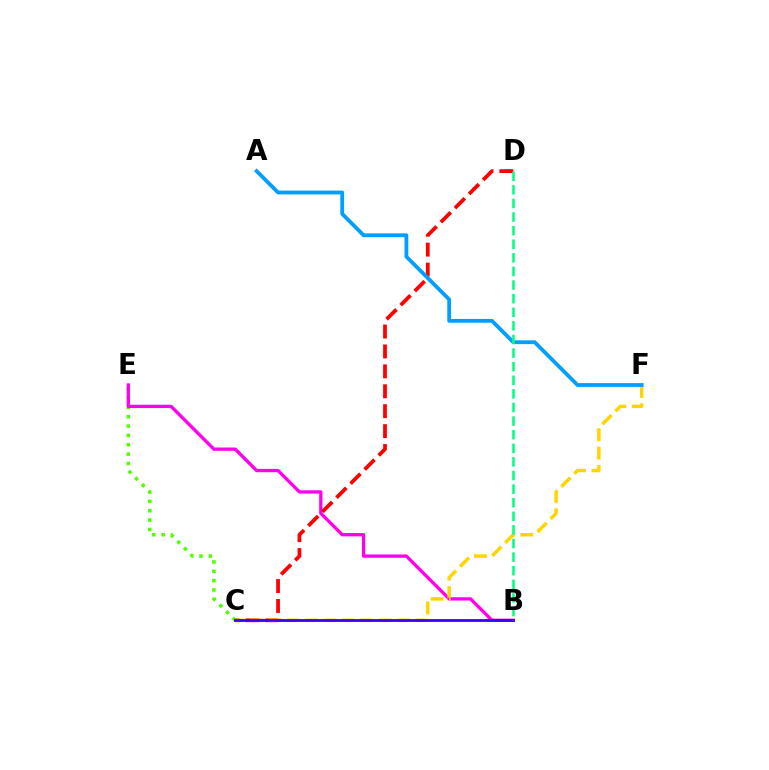{('C', 'E'): [{'color': '#4fff00', 'line_style': 'dotted', 'thickness': 2.54}], ('B', 'E'): [{'color': '#ff00ed', 'line_style': 'solid', 'thickness': 2.39}], ('C', 'D'): [{'color': '#ff0000', 'line_style': 'dashed', 'thickness': 2.71}], ('C', 'F'): [{'color': '#ffd500', 'line_style': 'dashed', 'thickness': 2.5}], ('B', 'C'): [{'color': '#3700ff', 'line_style': 'solid', 'thickness': 2.01}], ('A', 'F'): [{'color': '#009eff', 'line_style': 'solid', 'thickness': 2.74}], ('B', 'D'): [{'color': '#00ff86', 'line_style': 'dashed', 'thickness': 1.85}]}